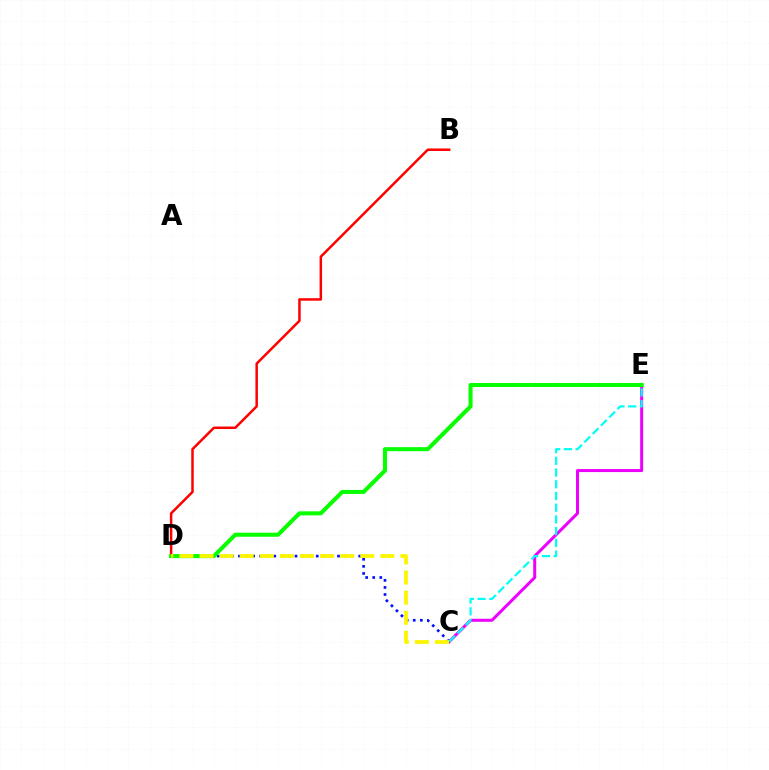{('C', 'E'): [{'color': '#ee00ff', 'line_style': 'solid', 'thickness': 2.17}, {'color': '#00fff6', 'line_style': 'dashed', 'thickness': 1.59}], ('C', 'D'): [{'color': '#0010ff', 'line_style': 'dotted', 'thickness': 1.92}, {'color': '#fcf500', 'line_style': 'dashed', 'thickness': 2.73}], ('B', 'D'): [{'color': '#ff0000', 'line_style': 'solid', 'thickness': 1.8}], ('D', 'E'): [{'color': '#08ff00', 'line_style': 'solid', 'thickness': 2.91}]}